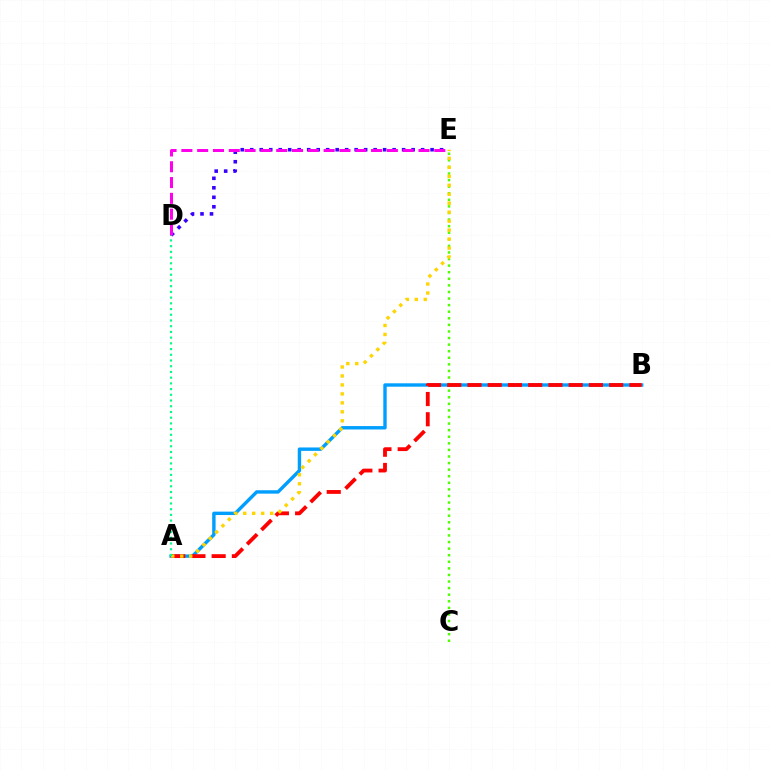{('A', 'B'): [{'color': '#009eff', 'line_style': 'solid', 'thickness': 2.45}, {'color': '#ff0000', 'line_style': 'dashed', 'thickness': 2.75}], ('C', 'E'): [{'color': '#4fff00', 'line_style': 'dotted', 'thickness': 1.79}], ('D', 'E'): [{'color': '#3700ff', 'line_style': 'dotted', 'thickness': 2.58}, {'color': '#ff00ed', 'line_style': 'dashed', 'thickness': 2.15}], ('A', 'E'): [{'color': '#ffd500', 'line_style': 'dotted', 'thickness': 2.44}], ('A', 'D'): [{'color': '#00ff86', 'line_style': 'dotted', 'thickness': 1.55}]}